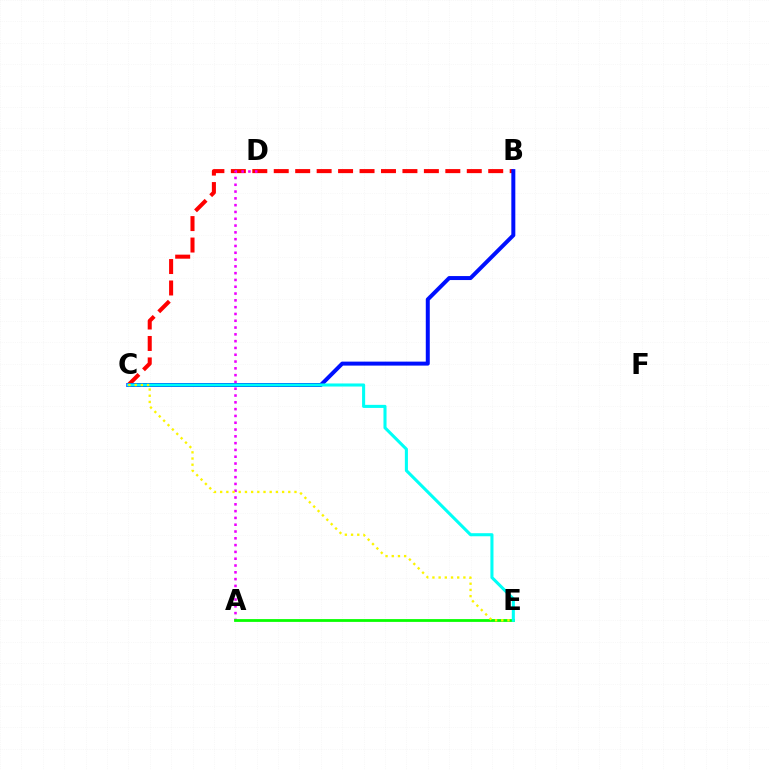{('B', 'C'): [{'color': '#ff0000', 'line_style': 'dashed', 'thickness': 2.91}, {'color': '#0010ff', 'line_style': 'solid', 'thickness': 2.87}], ('A', 'D'): [{'color': '#ee00ff', 'line_style': 'dotted', 'thickness': 1.85}], ('A', 'E'): [{'color': '#08ff00', 'line_style': 'solid', 'thickness': 2.0}], ('C', 'E'): [{'color': '#00fff6', 'line_style': 'solid', 'thickness': 2.21}, {'color': '#fcf500', 'line_style': 'dotted', 'thickness': 1.68}]}